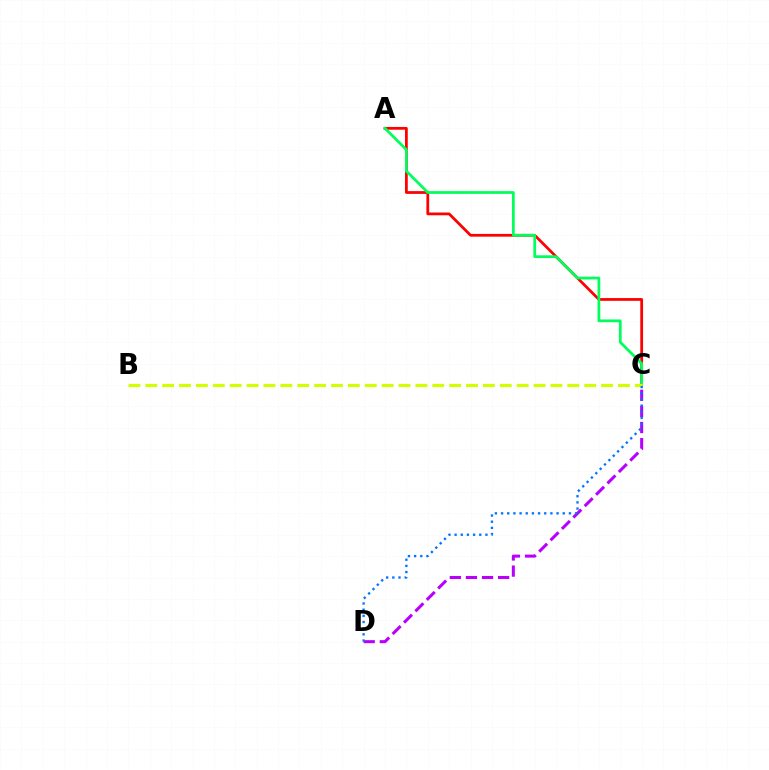{('A', 'C'): [{'color': '#ff0000', 'line_style': 'solid', 'thickness': 1.99}, {'color': '#00ff5c', 'line_style': 'solid', 'thickness': 1.98}], ('C', 'D'): [{'color': '#b900ff', 'line_style': 'dashed', 'thickness': 2.19}, {'color': '#0074ff', 'line_style': 'dotted', 'thickness': 1.68}], ('B', 'C'): [{'color': '#d1ff00', 'line_style': 'dashed', 'thickness': 2.29}]}